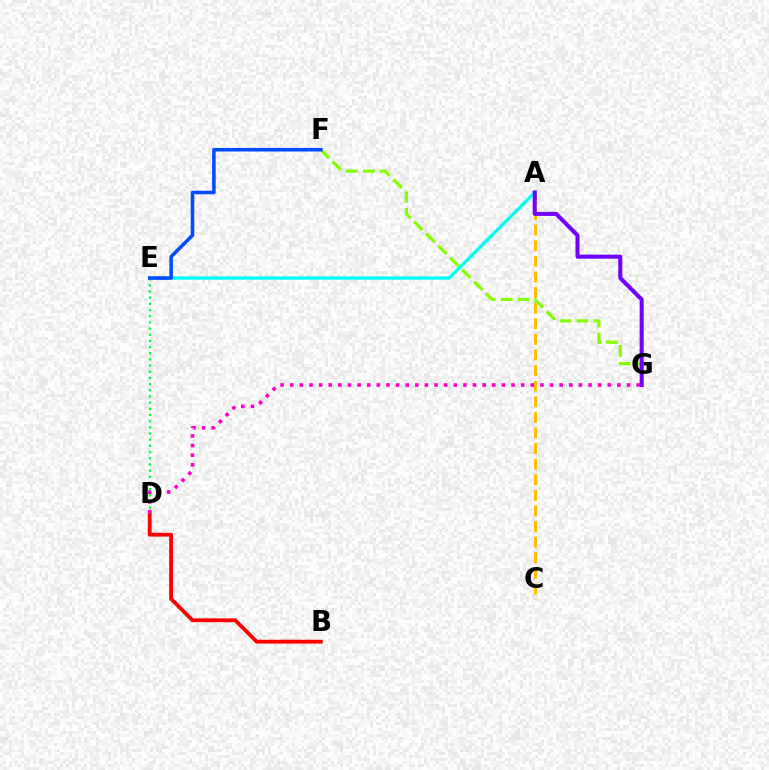{('B', 'D'): [{'color': '#ff0000', 'line_style': 'solid', 'thickness': 2.75}], ('A', 'E'): [{'color': '#00fff6', 'line_style': 'solid', 'thickness': 2.36}], ('D', 'G'): [{'color': '#ff00cf', 'line_style': 'dotted', 'thickness': 2.61}], ('D', 'E'): [{'color': '#00ff39', 'line_style': 'dotted', 'thickness': 1.68}], ('A', 'C'): [{'color': '#ffbd00', 'line_style': 'dashed', 'thickness': 2.12}], ('F', 'G'): [{'color': '#84ff00', 'line_style': 'dashed', 'thickness': 2.3}], ('E', 'F'): [{'color': '#004bff', 'line_style': 'solid', 'thickness': 2.56}], ('A', 'G'): [{'color': '#7200ff', 'line_style': 'solid', 'thickness': 2.91}]}